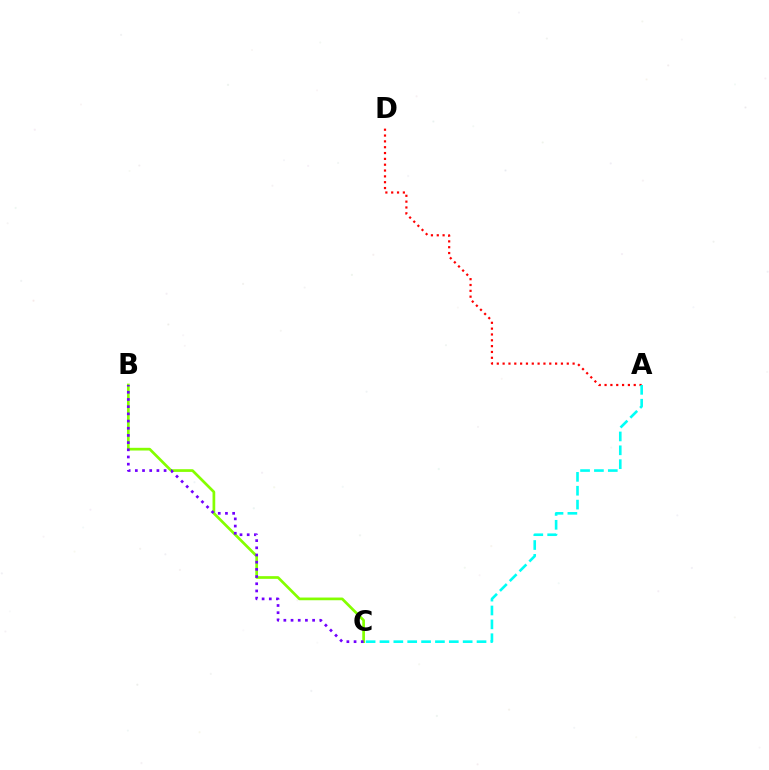{('B', 'C'): [{'color': '#84ff00', 'line_style': 'solid', 'thickness': 1.95}, {'color': '#7200ff', 'line_style': 'dotted', 'thickness': 1.95}], ('A', 'D'): [{'color': '#ff0000', 'line_style': 'dotted', 'thickness': 1.58}], ('A', 'C'): [{'color': '#00fff6', 'line_style': 'dashed', 'thickness': 1.88}]}